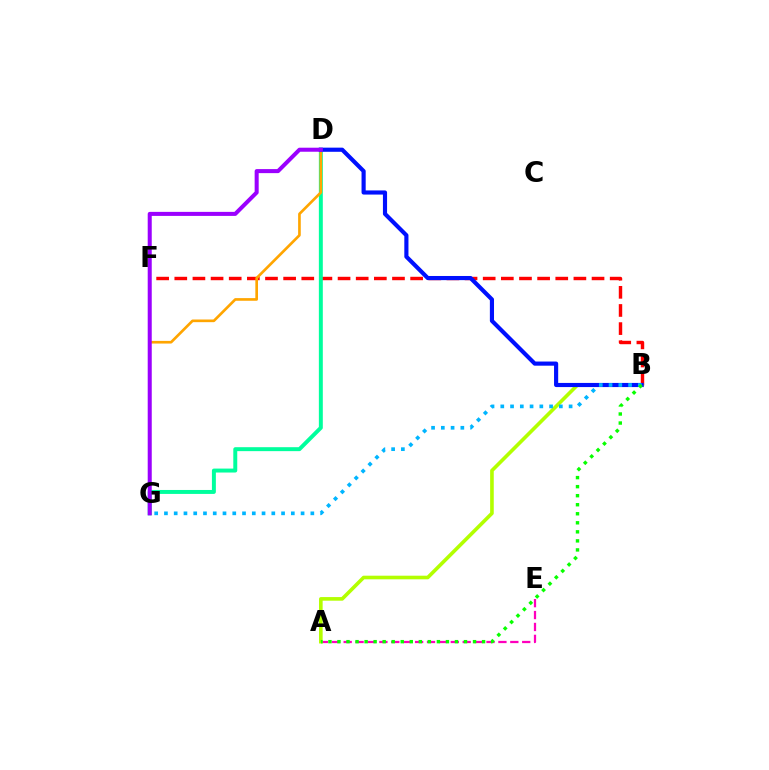{('B', 'F'): [{'color': '#ff0000', 'line_style': 'dashed', 'thickness': 2.46}], ('A', 'E'): [{'color': '#ff00bd', 'line_style': 'dashed', 'thickness': 1.62}], ('D', 'G'): [{'color': '#00ff9d', 'line_style': 'solid', 'thickness': 2.85}, {'color': '#ffa500', 'line_style': 'solid', 'thickness': 1.92}, {'color': '#9b00ff', 'line_style': 'solid', 'thickness': 2.9}], ('A', 'B'): [{'color': '#b3ff00', 'line_style': 'solid', 'thickness': 2.61}, {'color': '#08ff00', 'line_style': 'dotted', 'thickness': 2.46}], ('B', 'D'): [{'color': '#0010ff', 'line_style': 'solid', 'thickness': 2.98}], ('B', 'G'): [{'color': '#00b5ff', 'line_style': 'dotted', 'thickness': 2.65}]}